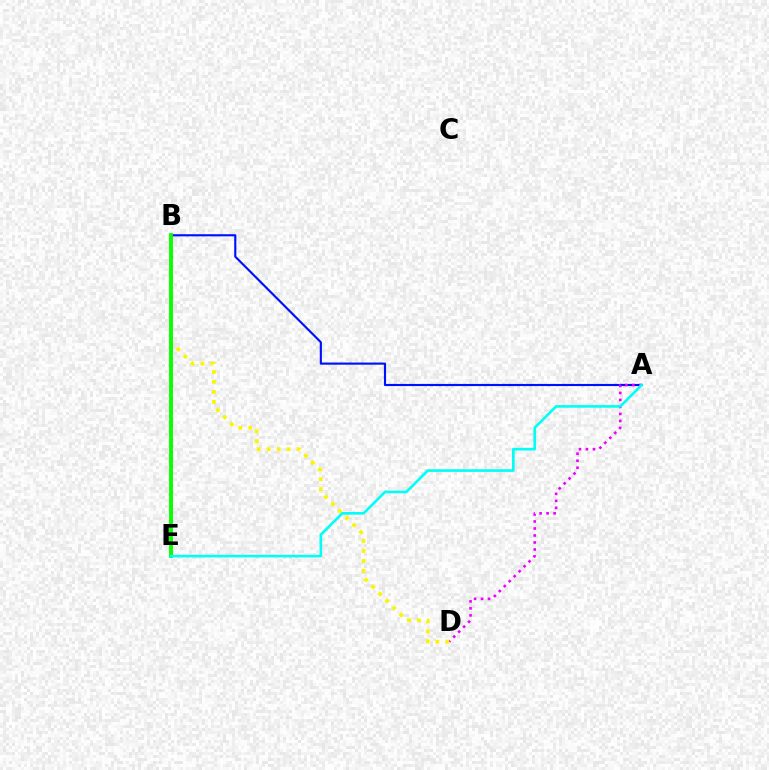{('A', 'B'): [{'color': '#0010ff', 'line_style': 'solid', 'thickness': 1.54}], ('A', 'D'): [{'color': '#ee00ff', 'line_style': 'dotted', 'thickness': 1.9}], ('B', 'E'): [{'color': '#ff0000', 'line_style': 'dotted', 'thickness': 1.83}, {'color': '#08ff00', 'line_style': 'solid', 'thickness': 2.78}], ('B', 'D'): [{'color': '#fcf500', 'line_style': 'dotted', 'thickness': 2.7}], ('A', 'E'): [{'color': '#00fff6', 'line_style': 'solid', 'thickness': 1.9}]}